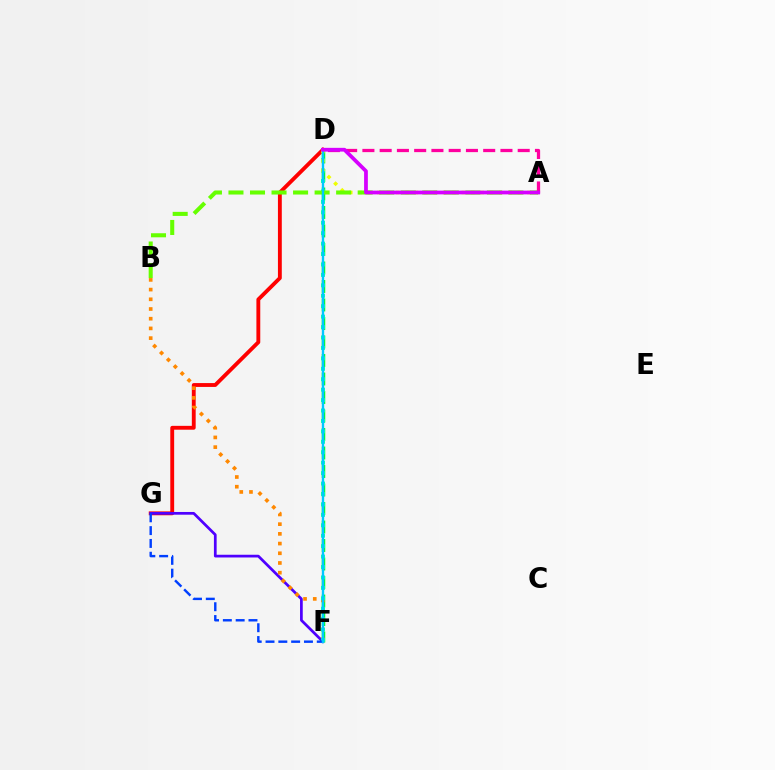{('D', 'G'): [{'color': '#ff0000', 'line_style': 'solid', 'thickness': 2.77}], ('D', 'F'): [{'color': '#00ff27', 'line_style': 'dashed', 'thickness': 2.51}, {'color': '#00ffaf', 'line_style': 'dotted', 'thickness': 2.83}, {'color': '#00c7ff', 'line_style': 'solid', 'thickness': 1.7}], ('F', 'G'): [{'color': '#4f00ff', 'line_style': 'solid', 'thickness': 1.96}, {'color': '#003fff', 'line_style': 'dashed', 'thickness': 1.74}], ('B', 'F'): [{'color': '#ff8800', 'line_style': 'dotted', 'thickness': 2.64}], ('A', 'D'): [{'color': '#eeff00', 'line_style': 'dotted', 'thickness': 2.55}, {'color': '#ff00a0', 'line_style': 'dashed', 'thickness': 2.34}, {'color': '#d600ff', 'line_style': 'solid', 'thickness': 2.7}], ('A', 'B'): [{'color': '#66ff00', 'line_style': 'dashed', 'thickness': 2.93}]}